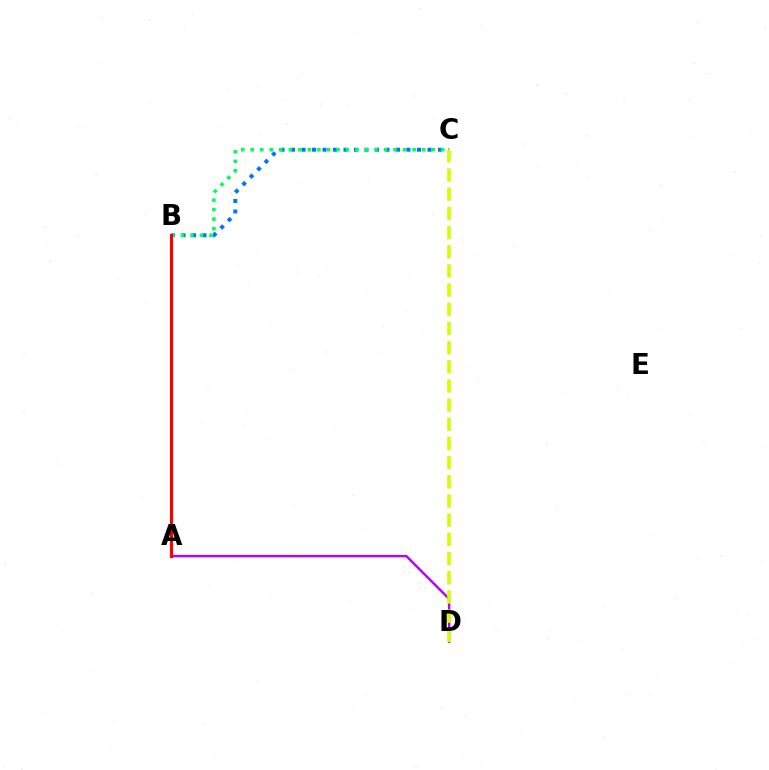{('B', 'C'): [{'color': '#0074ff', 'line_style': 'dotted', 'thickness': 2.85}, {'color': '#00ff5c', 'line_style': 'dotted', 'thickness': 2.59}], ('A', 'D'): [{'color': '#b900ff', 'line_style': 'solid', 'thickness': 1.74}], ('A', 'B'): [{'color': '#ff0000', 'line_style': 'solid', 'thickness': 2.24}], ('C', 'D'): [{'color': '#d1ff00', 'line_style': 'dashed', 'thickness': 2.61}]}